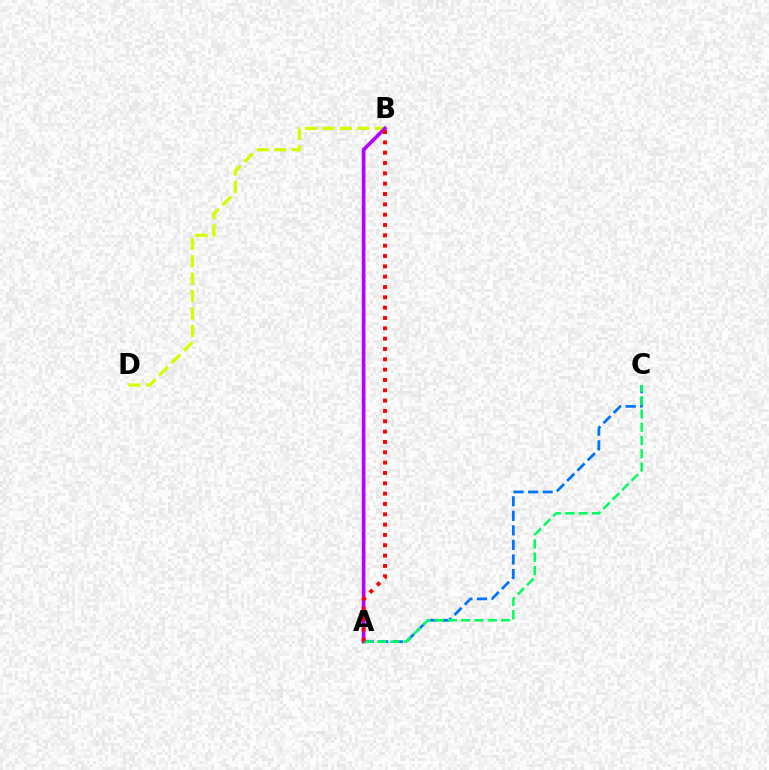{('A', 'C'): [{'color': '#0074ff', 'line_style': 'dashed', 'thickness': 1.98}, {'color': '#00ff5c', 'line_style': 'dashed', 'thickness': 1.81}], ('B', 'D'): [{'color': '#d1ff00', 'line_style': 'dashed', 'thickness': 2.37}], ('A', 'B'): [{'color': '#b900ff', 'line_style': 'solid', 'thickness': 2.61}, {'color': '#ff0000', 'line_style': 'dotted', 'thickness': 2.81}]}